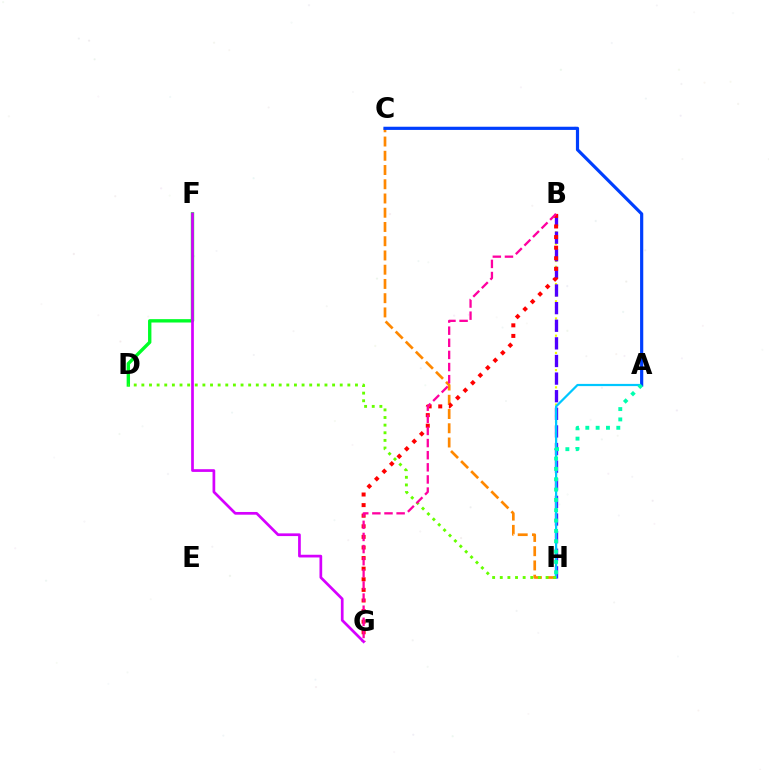{('B', 'H'): [{'color': '#eeff00', 'line_style': 'dotted', 'thickness': 1.56}, {'color': '#4f00ff', 'line_style': 'dashed', 'thickness': 2.39}], ('D', 'F'): [{'color': '#00ff27', 'line_style': 'solid', 'thickness': 2.42}], ('C', 'H'): [{'color': '#ff8800', 'line_style': 'dashed', 'thickness': 1.93}], ('B', 'G'): [{'color': '#ff0000', 'line_style': 'dotted', 'thickness': 2.88}, {'color': '#ff00a0', 'line_style': 'dashed', 'thickness': 1.65}], ('A', 'H'): [{'color': '#00c7ff', 'line_style': 'solid', 'thickness': 1.59}, {'color': '#00ffaf', 'line_style': 'dotted', 'thickness': 2.81}], ('F', 'G'): [{'color': '#d600ff', 'line_style': 'solid', 'thickness': 1.95}], ('A', 'C'): [{'color': '#003fff', 'line_style': 'solid', 'thickness': 2.29}], ('D', 'H'): [{'color': '#66ff00', 'line_style': 'dotted', 'thickness': 2.07}]}